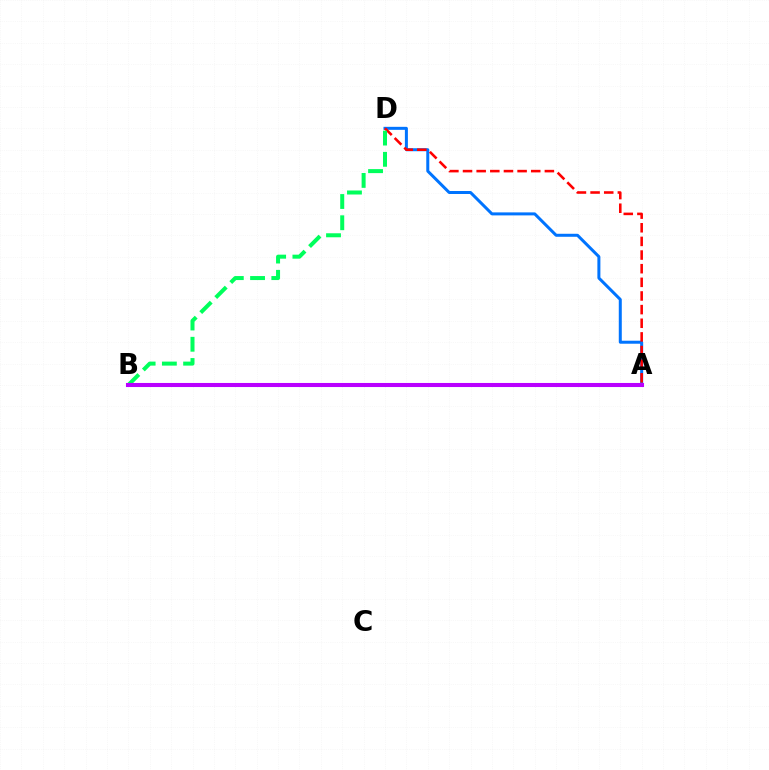{('A', 'D'): [{'color': '#0074ff', 'line_style': 'solid', 'thickness': 2.16}, {'color': '#ff0000', 'line_style': 'dashed', 'thickness': 1.85}], ('B', 'D'): [{'color': '#00ff5c', 'line_style': 'dashed', 'thickness': 2.89}], ('A', 'B'): [{'color': '#d1ff00', 'line_style': 'dotted', 'thickness': 1.96}, {'color': '#b900ff', 'line_style': 'solid', 'thickness': 2.93}]}